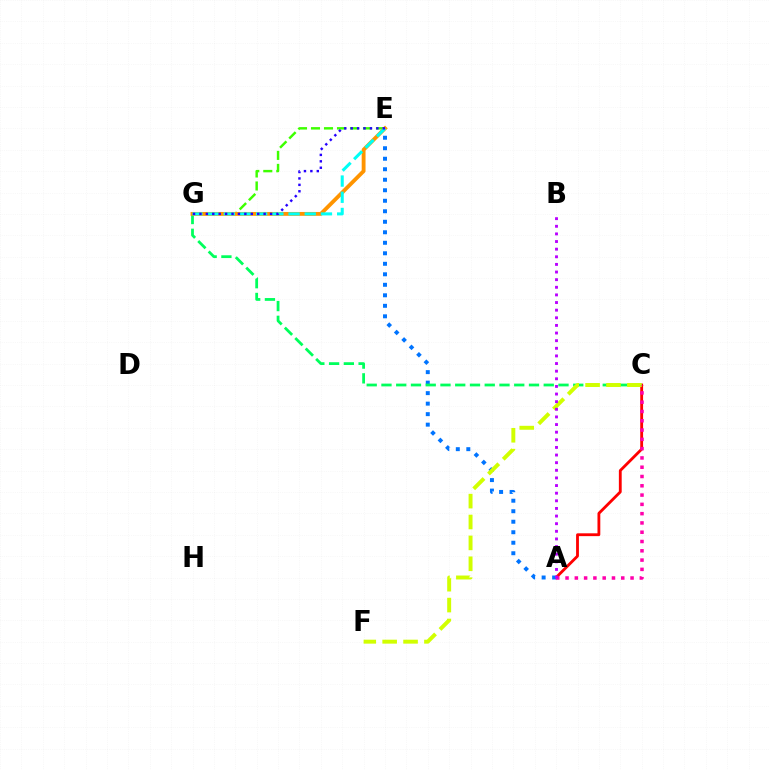{('E', 'G'): [{'color': '#3dff00', 'line_style': 'dashed', 'thickness': 1.77}, {'color': '#ff9400', 'line_style': 'solid', 'thickness': 2.77}, {'color': '#00fff6', 'line_style': 'dashed', 'thickness': 2.2}, {'color': '#2500ff', 'line_style': 'dotted', 'thickness': 1.74}], ('A', 'C'): [{'color': '#ff0000', 'line_style': 'solid', 'thickness': 2.03}, {'color': '#ff00ac', 'line_style': 'dotted', 'thickness': 2.52}], ('A', 'E'): [{'color': '#0074ff', 'line_style': 'dotted', 'thickness': 2.85}], ('C', 'G'): [{'color': '#00ff5c', 'line_style': 'dashed', 'thickness': 2.0}], ('C', 'F'): [{'color': '#d1ff00', 'line_style': 'dashed', 'thickness': 2.84}], ('A', 'B'): [{'color': '#b900ff', 'line_style': 'dotted', 'thickness': 2.07}]}